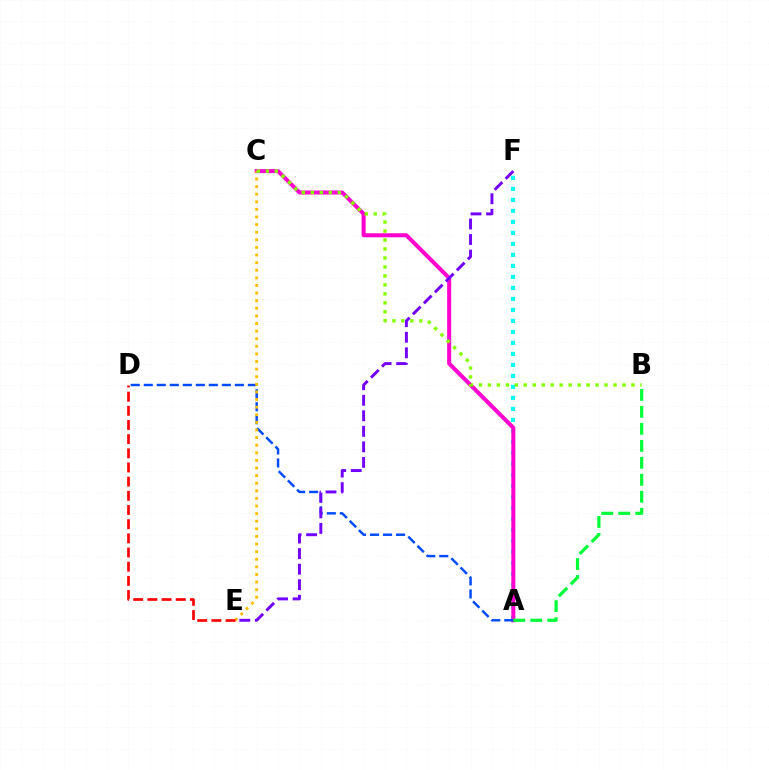{('A', 'F'): [{'color': '#00fff6', 'line_style': 'dotted', 'thickness': 2.99}], ('A', 'C'): [{'color': '#ff00cf', 'line_style': 'solid', 'thickness': 2.89}], ('A', 'D'): [{'color': '#004bff', 'line_style': 'dashed', 'thickness': 1.77}], ('E', 'F'): [{'color': '#7200ff', 'line_style': 'dashed', 'thickness': 2.11}], ('A', 'B'): [{'color': '#00ff39', 'line_style': 'dashed', 'thickness': 2.31}], ('C', 'E'): [{'color': '#ffbd00', 'line_style': 'dotted', 'thickness': 2.07}], ('D', 'E'): [{'color': '#ff0000', 'line_style': 'dashed', 'thickness': 1.92}], ('B', 'C'): [{'color': '#84ff00', 'line_style': 'dotted', 'thickness': 2.44}]}